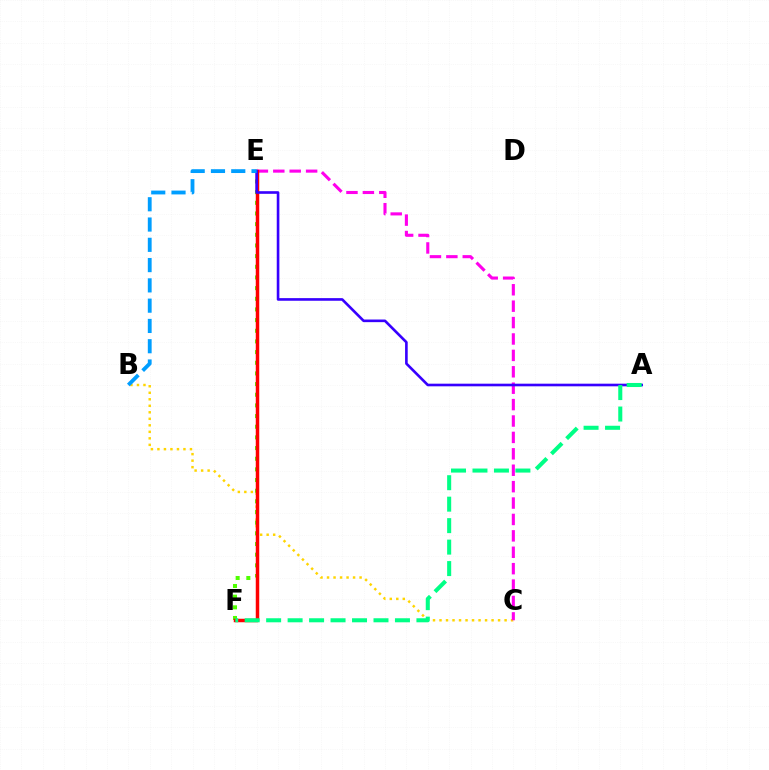{('B', 'C'): [{'color': '#ffd500', 'line_style': 'dotted', 'thickness': 1.77}], ('C', 'E'): [{'color': '#ff00ed', 'line_style': 'dashed', 'thickness': 2.23}], ('E', 'F'): [{'color': '#4fff00', 'line_style': 'dotted', 'thickness': 2.9}, {'color': '#ff0000', 'line_style': 'solid', 'thickness': 2.51}], ('A', 'E'): [{'color': '#3700ff', 'line_style': 'solid', 'thickness': 1.89}], ('A', 'F'): [{'color': '#00ff86', 'line_style': 'dashed', 'thickness': 2.92}], ('B', 'E'): [{'color': '#009eff', 'line_style': 'dashed', 'thickness': 2.76}]}